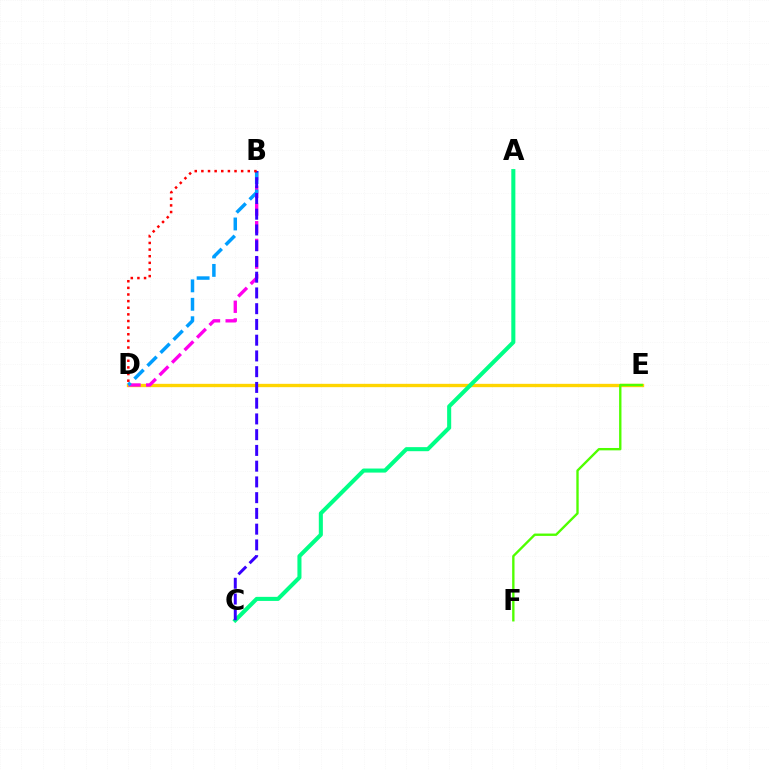{('D', 'E'): [{'color': '#ffd500', 'line_style': 'solid', 'thickness': 2.41}], ('B', 'D'): [{'color': '#ff00ed', 'line_style': 'dashed', 'thickness': 2.4}, {'color': '#009eff', 'line_style': 'dashed', 'thickness': 2.5}, {'color': '#ff0000', 'line_style': 'dotted', 'thickness': 1.8}], ('A', 'C'): [{'color': '#00ff86', 'line_style': 'solid', 'thickness': 2.92}], ('B', 'C'): [{'color': '#3700ff', 'line_style': 'dashed', 'thickness': 2.14}], ('E', 'F'): [{'color': '#4fff00', 'line_style': 'solid', 'thickness': 1.7}]}